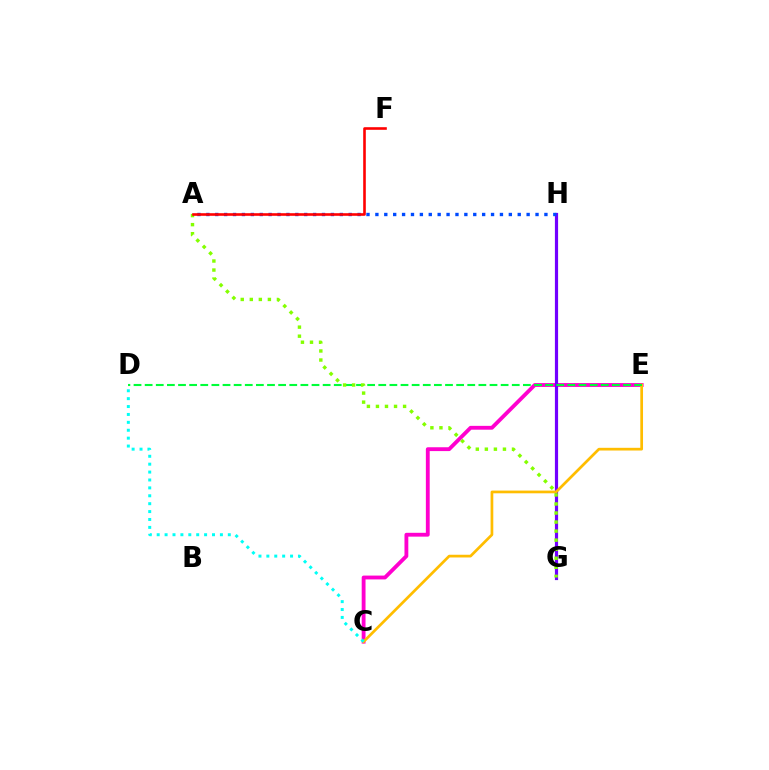{('C', 'E'): [{'color': '#ff00cf', 'line_style': 'solid', 'thickness': 2.76}, {'color': '#ffbd00', 'line_style': 'solid', 'thickness': 1.96}], ('G', 'H'): [{'color': '#7200ff', 'line_style': 'solid', 'thickness': 2.29}], ('C', 'D'): [{'color': '#00fff6', 'line_style': 'dotted', 'thickness': 2.15}], ('D', 'E'): [{'color': '#00ff39', 'line_style': 'dashed', 'thickness': 1.51}], ('A', 'H'): [{'color': '#004bff', 'line_style': 'dotted', 'thickness': 2.42}], ('A', 'G'): [{'color': '#84ff00', 'line_style': 'dotted', 'thickness': 2.46}], ('A', 'F'): [{'color': '#ff0000', 'line_style': 'solid', 'thickness': 1.88}]}